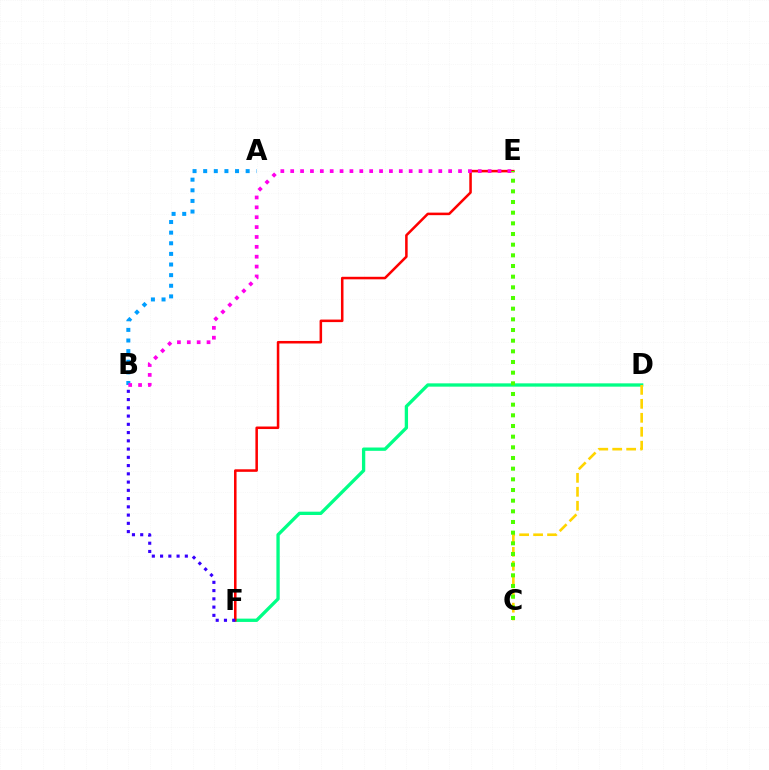{('A', 'B'): [{'color': '#009eff', 'line_style': 'dotted', 'thickness': 2.89}], ('D', 'F'): [{'color': '#00ff86', 'line_style': 'solid', 'thickness': 2.38}], ('E', 'F'): [{'color': '#ff0000', 'line_style': 'solid', 'thickness': 1.83}], ('B', 'E'): [{'color': '#ff00ed', 'line_style': 'dotted', 'thickness': 2.68}], ('B', 'F'): [{'color': '#3700ff', 'line_style': 'dotted', 'thickness': 2.24}], ('C', 'D'): [{'color': '#ffd500', 'line_style': 'dashed', 'thickness': 1.9}], ('C', 'E'): [{'color': '#4fff00', 'line_style': 'dotted', 'thickness': 2.9}]}